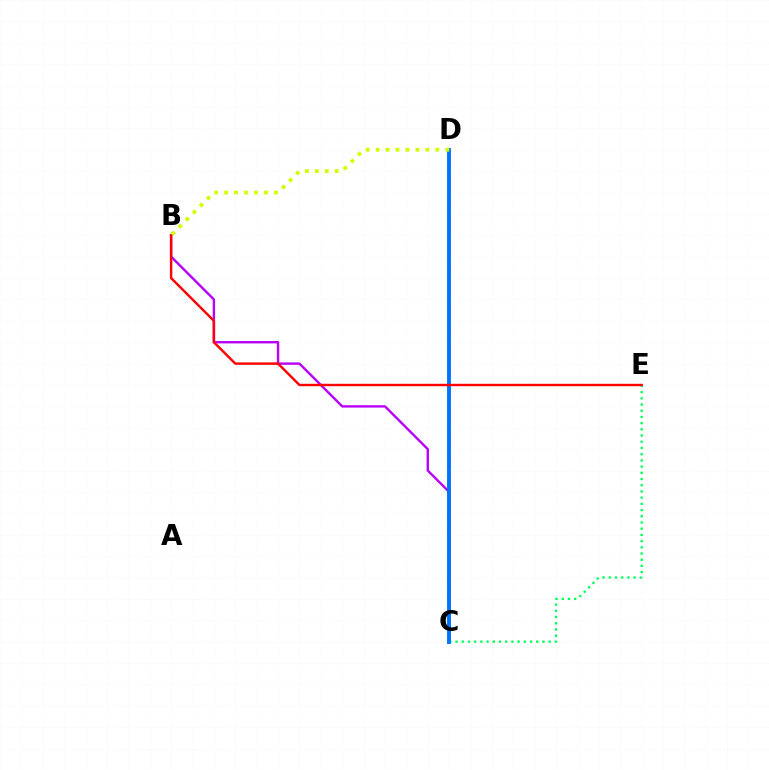{('B', 'C'): [{'color': '#b900ff', 'line_style': 'solid', 'thickness': 1.72}], ('C', 'E'): [{'color': '#00ff5c', 'line_style': 'dotted', 'thickness': 1.69}], ('C', 'D'): [{'color': '#0074ff', 'line_style': 'solid', 'thickness': 2.8}], ('B', 'E'): [{'color': '#ff0000', 'line_style': 'solid', 'thickness': 1.74}], ('B', 'D'): [{'color': '#d1ff00', 'line_style': 'dotted', 'thickness': 2.7}]}